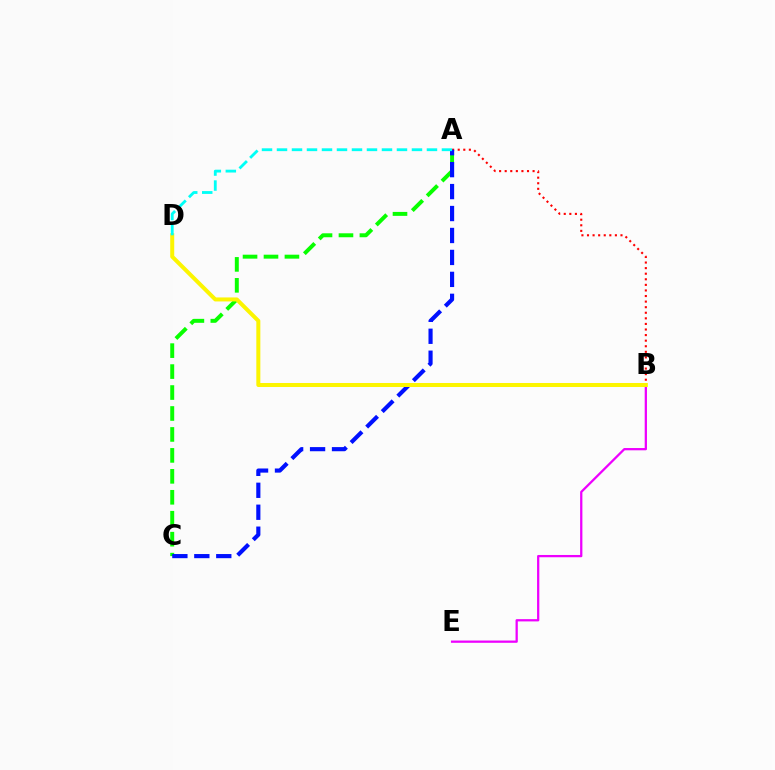{('B', 'E'): [{'color': '#ee00ff', 'line_style': 'solid', 'thickness': 1.63}], ('A', 'C'): [{'color': '#08ff00', 'line_style': 'dashed', 'thickness': 2.85}, {'color': '#0010ff', 'line_style': 'dashed', 'thickness': 2.98}], ('A', 'B'): [{'color': '#ff0000', 'line_style': 'dotted', 'thickness': 1.52}], ('B', 'D'): [{'color': '#fcf500', 'line_style': 'solid', 'thickness': 2.88}], ('A', 'D'): [{'color': '#00fff6', 'line_style': 'dashed', 'thickness': 2.04}]}